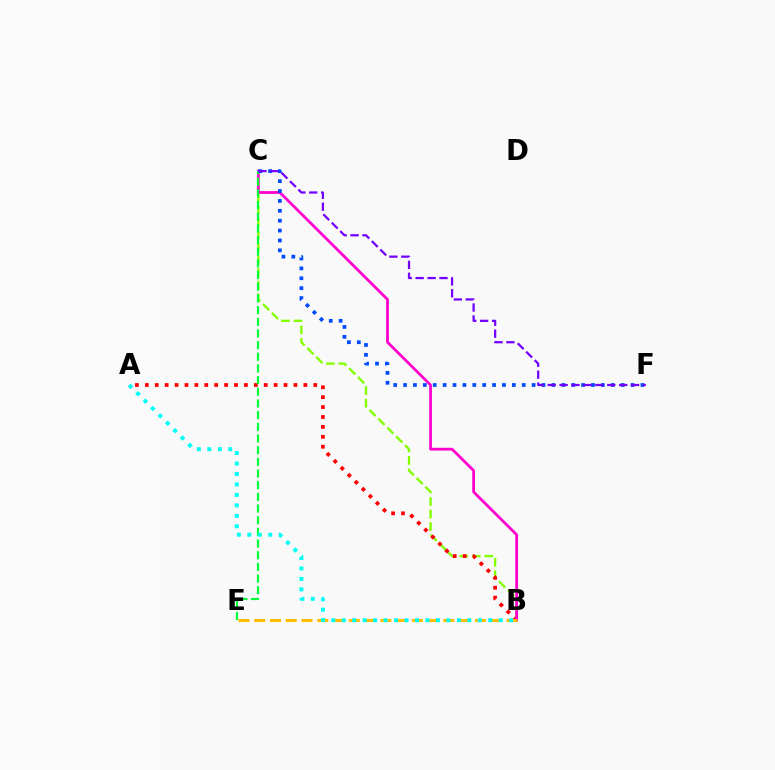{('B', 'C'): [{'color': '#84ff00', 'line_style': 'dashed', 'thickness': 1.7}, {'color': '#ff00cf', 'line_style': 'solid', 'thickness': 2.0}], ('A', 'B'): [{'color': '#ff0000', 'line_style': 'dotted', 'thickness': 2.69}, {'color': '#00fff6', 'line_style': 'dotted', 'thickness': 2.84}], ('C', 'E'): [{'color': '#00ff39', 'line_style': 'dashed', 'thickness': 1.59}], ('C', 'F'): [{'color': '#004bff', 'line_style': 'dotted', 'thickness': 2.69}, {'color': '#7200ff', 'line_style': 'dashed', 'thickness': 1.62}], ('B', 'E'): [{'color': '#ffbd00', 'line_style': 'dashed', 'thickness': 2.14}]}